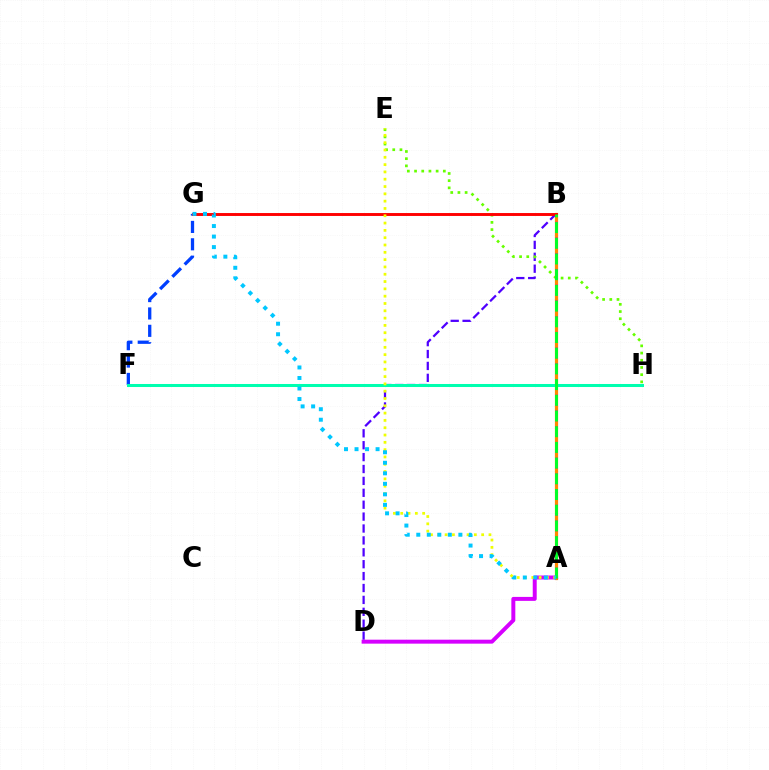{('B', 'D'): [{'color': '#4f00ff', 'line_style': 'dashed', 'thickness': 1.62}], ('A', 'D'): [{'color': '#d600ff', 'line_style': 'solid', 'thickness': 2.85}], ('E', 'H'): [{'color': '#66ff00', 'line_style': 'dotted', 'thickness': 1.96}], ('A', 'B'): [{'color': '#ff8800', 'line_style': 'solid', 'thickness': 2.3}, {'color': '#ff00a0', 'line_style': 'dotted', 'thickness': 2.14}, {'color': '#00ff27', 'line_style': 'dashed', 'thickness': 2.13}], ('F', 'G'): [{'color': '#003fff', 'line_style': 'dashed', 'thickness': 2.36}], ('B', 'G'): [{'color': '#ff0000', 'line_style': 'solid', 'thickness': 2.1}], ('F', 'H'): [{'color': '#00ffaf', 'line_style': 'solid', 'thickness': 2.18}], ('A', 'E'): [{'color': '#eeff00', 'line_style': 'dotted', 'thickness': 1.99}], ('A', 'G'): [{'color': '#00c7ff', 'line_style': 'dotted', 'thickness': 2.86}]}